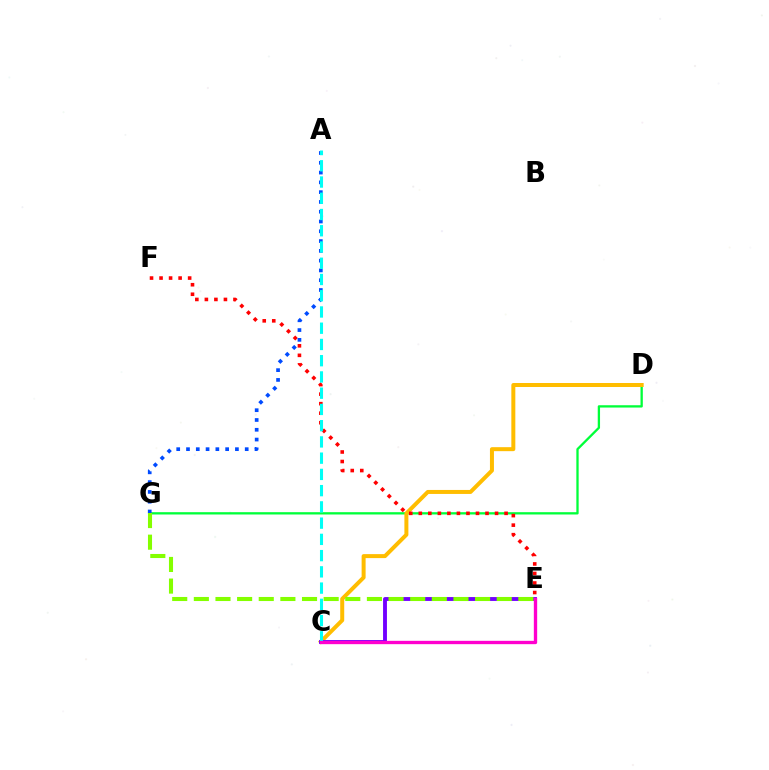{('D', 'G'): [{'color': '#00ff39', 'line_style': 'solid', 'thickness': 1.66}], ('C', 'D'): [{'color': '#ffbd00', 'line_style': 'solid', 'thickness': 2.87}], ('E', 'F'): [{'color': '#ff0000', 'line_style': 'dotted', 'thickness': 2.59}], ('C', 'E'): [{'color': '#7200ff', 'line_style': 'solid', 'thickness': 2.79}, {'color': '#ff00cf', 'line_style': 'solid', 'thickness': 2.4}], ('A', 'G'): [{'color': '#004bff', 'line_style': 'dotted', 'thickness': 2.66}], ('A', 'C'): [{'color': '#00fff6', 'line_style': 'dashed', 'thickness': 2.21}], ('E', 'G'): [{'color': '#84ff00', 'line_style': 'dashed', 'thickness': 2.94}]}